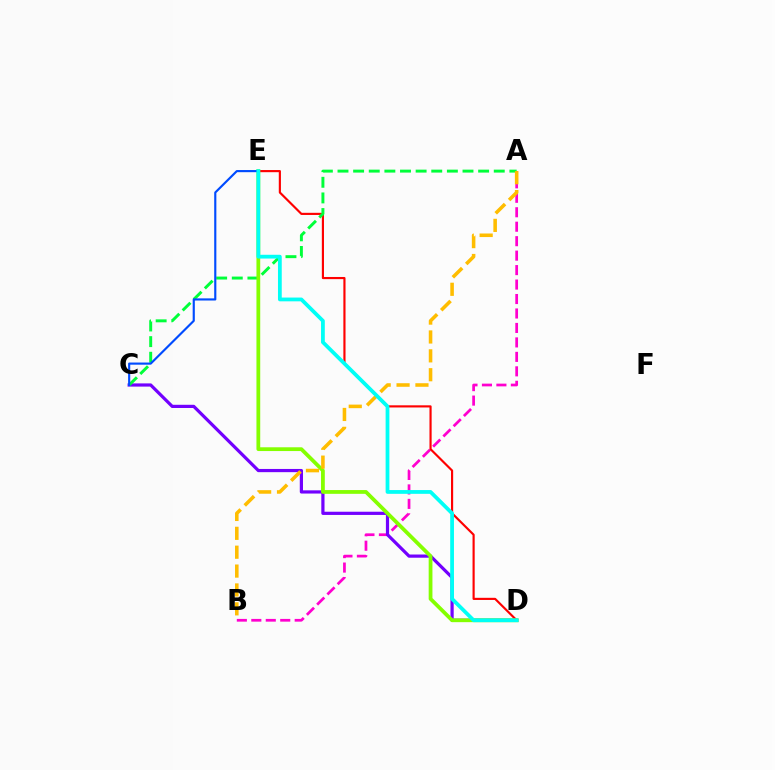{('A', 'B'): [{'color': '#ff00cf', 'line_style': 'dashed', 'thickness': 1.96}, {'color': '#ffbd00', 'line_style': 'dashed', 'thickness': 2.56}], ('C', 'D'): [{'color': '#7200ff', 'line_style': 'solid', 'thickness': 2.31}], ('D', 'E'): [{'color': '#ff0000', 'line_style': 'solid', 'thickness': 1.55}, {'color': '#84ff00', 'line_style': 'solid', 'thickness': 2.71}, {'color': '#00fff6', 'line_style': 'solid', 'thickness': 2.71}], ('A', 'C'): [{'color': '#00ff39', 'line_style': 'dashed', 'thickness': 2.12}], ('C', 'E'): [{'color': '#004bff', 'line_style': 'solid', 'thickness': 1.55}]}